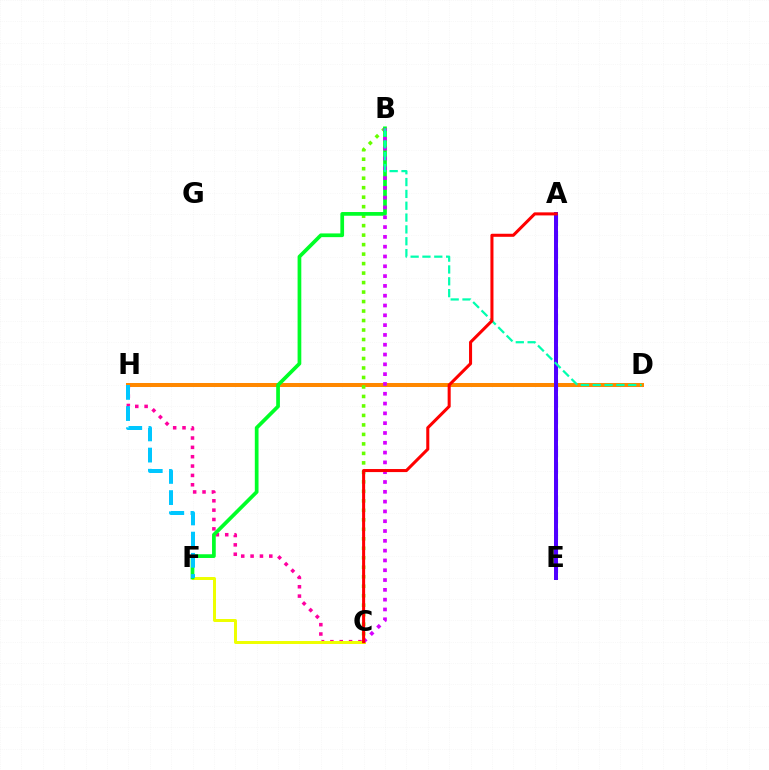{('D', 'H'): [{'color': '#ff8800', 'line_style': 'solid', 'thickness': 2.89}], ('B', 'C'): [{'color': '#66ff00', 'line_style': 'dotted', 'thickness': 2.58}, {'color': '#d600ff', 'line_style': 'dotted', 'thickness': 2.66}], ('C', 'H'): [{'color': '#ff00a0', 'line_style': 'dotted', 'thickness': 2.54}], ('C', 'F'): [{'color': '#eeff00', 'line_style': 'solid', 'thickness': 2.14}], ('B', 'F'): [{'color': '#00ff27', 'line_style': 'solid', 'thickness': 2.67}], ('A', 'E'): [{'color': '#003fff', 'line_style': 'dashed', 'thickness': 2.24}, {'color': '#4f00ff', 'line_style': 'solid', 'thickness': 2.87}], ('F', 'H'): [{'color': '#00c7ff', 'line_style': 'dashed', 'thickness': 2.88}], ('B', 'D'): [{'color': '#00ffaf', 'line_style': 'dashed', 'thickness': 1.61}], ('A', 'C'): [{'color': '#ff0000', 'line_style': 'solid', 'thickness': 2.2}]}